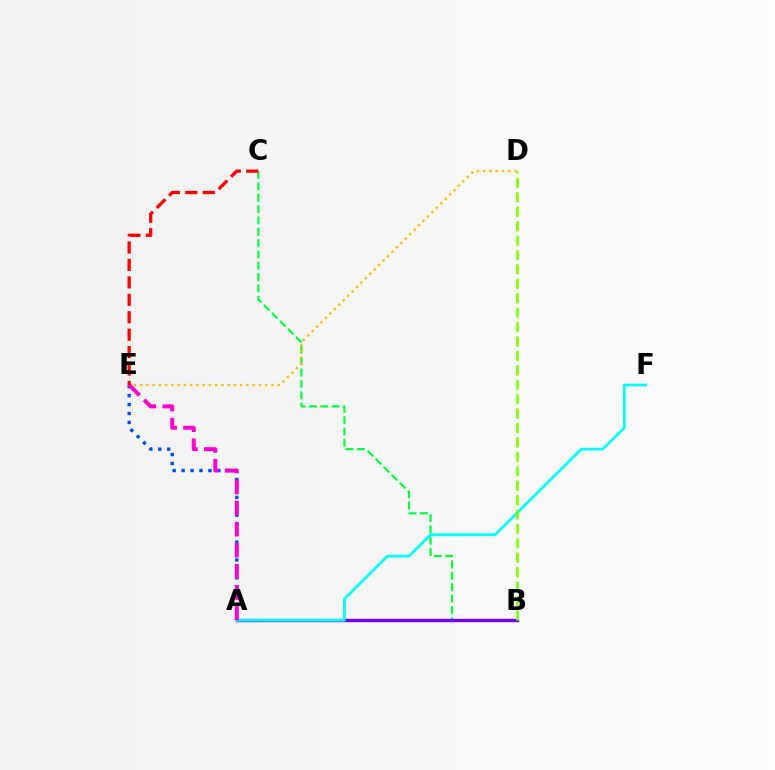{('B', 'C'): [{'color': '#00ff39', 'line_style': 'dashed', 'thickness': 1.54}], ('A', 'B'): [{'color': '#7200ff', 'line_style': 'solid', 'thickness': 2.44}], ('D', 'E'): [{'color': '#ffbd00', 'line_style': 'dotted', 'thickness': 1.7}], ('A', 'F'): [{'color': '#00fff6', 'line_style': 'solid', 'thickness': 1.98}], ('A', 'E'): [{'color': '#004bff', 'line_style': 'dotted', 'thickness': 2.43}, {'color': '#ff00cf', 'line_style': 'dashed', 'thickness': 2.86}], ('B', 'D'): [{'color': '#84ff00', 'line_style': 'dashed', 'thickness': 1.96}], ('C', 'E'): [{'color': '#ff0000', 'line_style': 'dashed', 'thickness': 2.37}]}